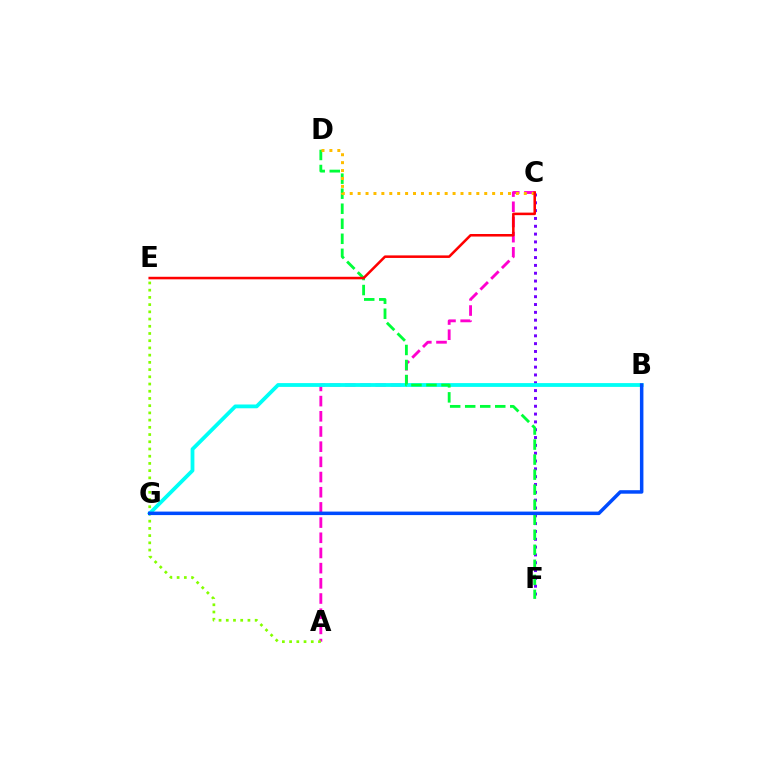{('C', 'F'): [{'color': '#7200ff', 'line_style': 'dotted', 'thickness': 2.13}], ('A', 'C'): [{'color': '#ff00cf', 'line_style': 'dashed', 'thickness': 2.06}], ('B', 'G'): [{'color': '#00fff6', 'line_style': 'solid', 'thickness': 2.73}, {'color': '#004bff', 'line_style': 'solid', 'thickness': 2.52}], ('D', 'F'): [{'color': '#00ff39', 'line_style': 'dashed', 'thickness': 2.04}], ('A', 'E'): [{'color': '#84ff00', 'line_style': 'dotted', 'thickness': 1.96}], ('C', 'D'): [{'color': '#ffbd00', 'line_style': 'dotted', 'thickness': 2.15}], ('C', 'E'): [{'color': '#ff0000', 'line_style': 'solid', 'thickness': 1.83}]}